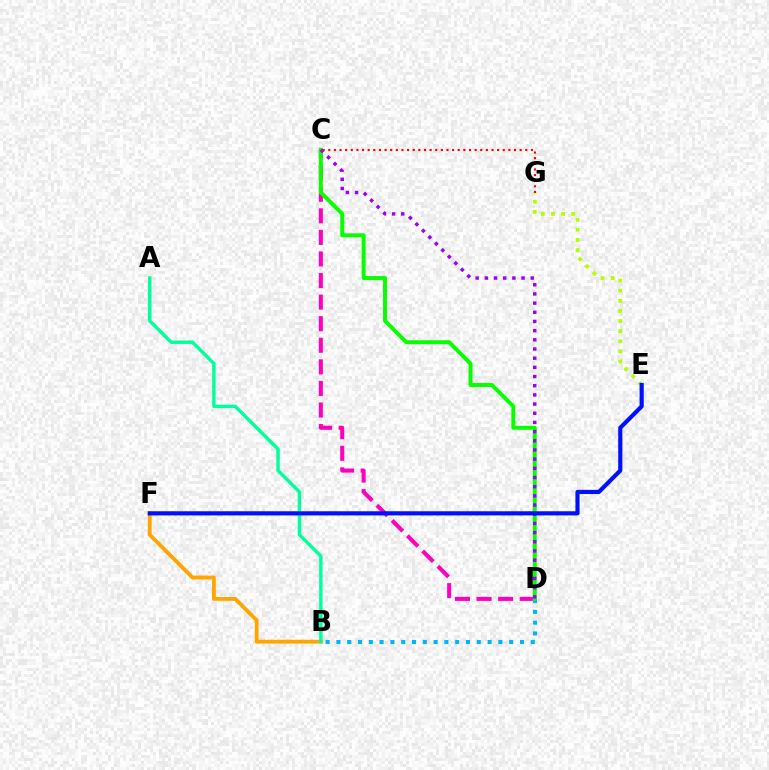{('B', 'F'): [{'color': '#ffa500', 'line_style': 'solid', 'thickness': 2.74}], ('C', 'D'): [{'color': '#ff00bd', 'line_style': 'dashed', 'thickness': 2.93}, {'color': '#08ff00', 'line_style': 'solid', 'thickness': 2.85}, {'color': '#9b00ff', 'line_style': 'dotted', 'thickness': 2.49}], ('B', 'D'): [{'color': '#00b5ff', 'line_style': 'dotted', 'thickness': 2.93}], ('E', 'G'): [{'color': '#b3ff00', 'line_style': 'dotted', 'thickness': 2.75}], ('C', 'G'): [{'color': '#ff0000', 'line_style': 'dotted', 'thickness': 1.53}], ('A', 'B'): [{'color': '#00ff9d', 'line_style': 'solid', 'thickness': 2.44}], ('E', 'F'): [{'color': '#0010ff', 'line_style': 'solid', 'thickness': 2.99}]}